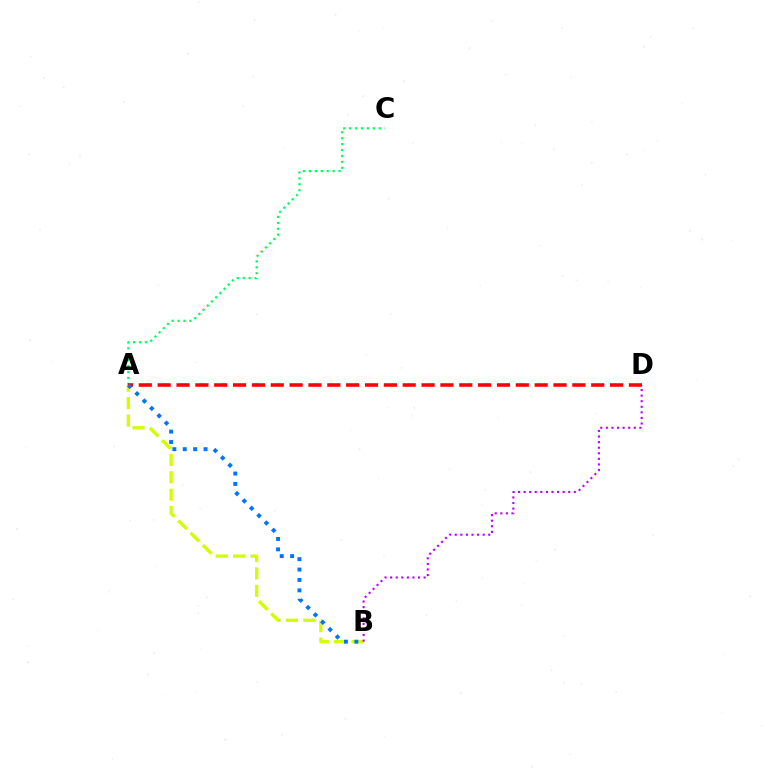{('A', 'C'): [{'color': '#00ff5c', 'line_style': 'dotted', 'thickness': 1.61}], ('A', 'D'): [{'color': '#ff0000', 'line_style': 'dashed', 'thickness': 2.56}], ('A', 'B'): [{'color': '#d1ff00', 'line_style': 'dashed', 'thickness': 2.36}, {'color': '#0074ff', 'line_style': 'dotted', 'thickness': 2.82}], ('B', 'D'): [{'color': '#b900ff', 'line_style': 'dotted', 'thickness': 1.52}]}